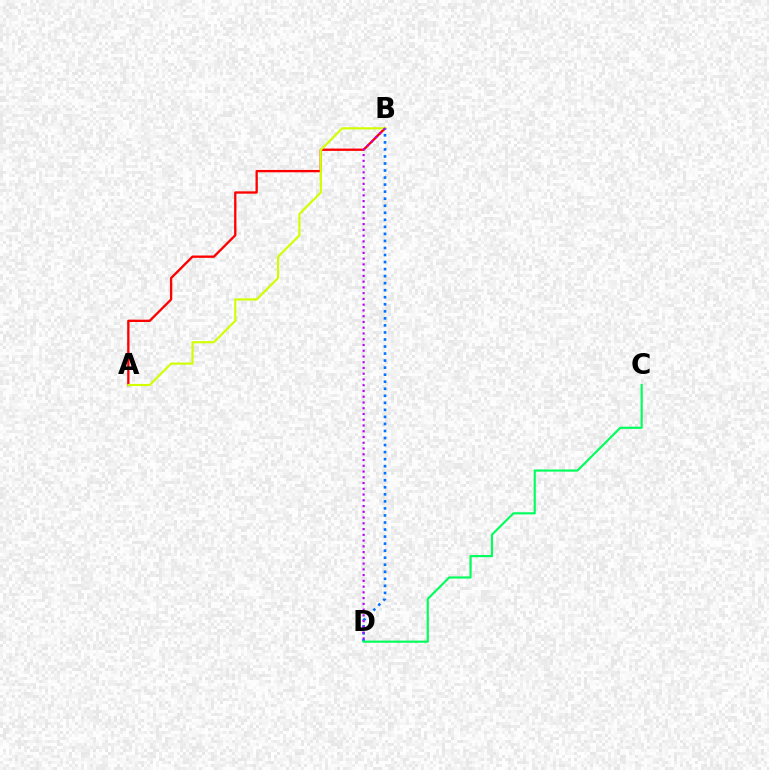{('A', 'B'): [{'color': '#ff0000', 'line_style': 'solid', 'thickness': 1.68}, {'color': '#d1ff00', 'line_style': 'solid', 'thickness': 1.55}], ('B', 'D'): [{'color': '#0074ff', 'line_style': 'dotted', 'thickness': 1.91}, {'color': '#b900ff', 'line_style': 'dotted', 'thickness': 1.56}], ('C', 'D'): [{'color': '#00ff5c', 'line_style': 'solid', 'thickness': 1.55}]}